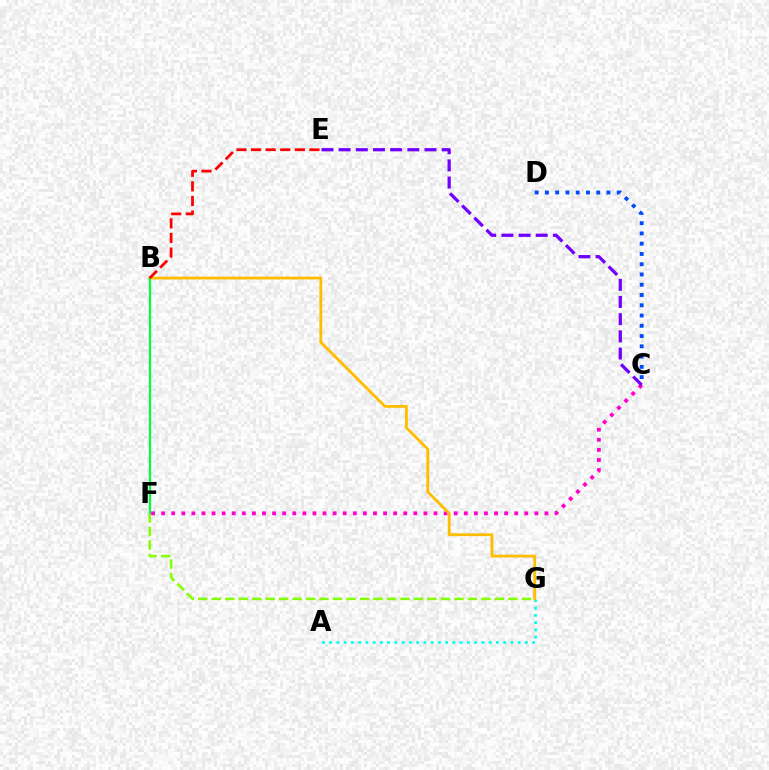{('A', 'G'): [{'color': '#00fff6', 'line_style': 'dotted', 'thickness': 1.97}], ('C', 'F'): [{'color': '#ff00cf', 'line_style': 'dotted', 'thickness': 2.74}], ('C', 'E'): [{'color': '#7200ff', 'line_style': 'dashed', 'thickness': 2.33}], ('C', 'D'): [{'color': '#004bff', 'line_style': 'dotted', 'thickness': 2.79}], ('B', 'G'): [{'color': '#ffbd00', 'line_style': 'solid', 'thickness': 2.04}], ('F', 'G'): [{'color': '#84ff00', 'line_style': 'dashed', 'thickness': 1.83}], ('B', 'F'): [{'color': '#00ff39', 'line_style': 'solid', 'thickness': 1.58}], ('B', 'E'): [{'color': '#ff0000', 'line_style': 'dashed', 'thickness': 1.98}]}